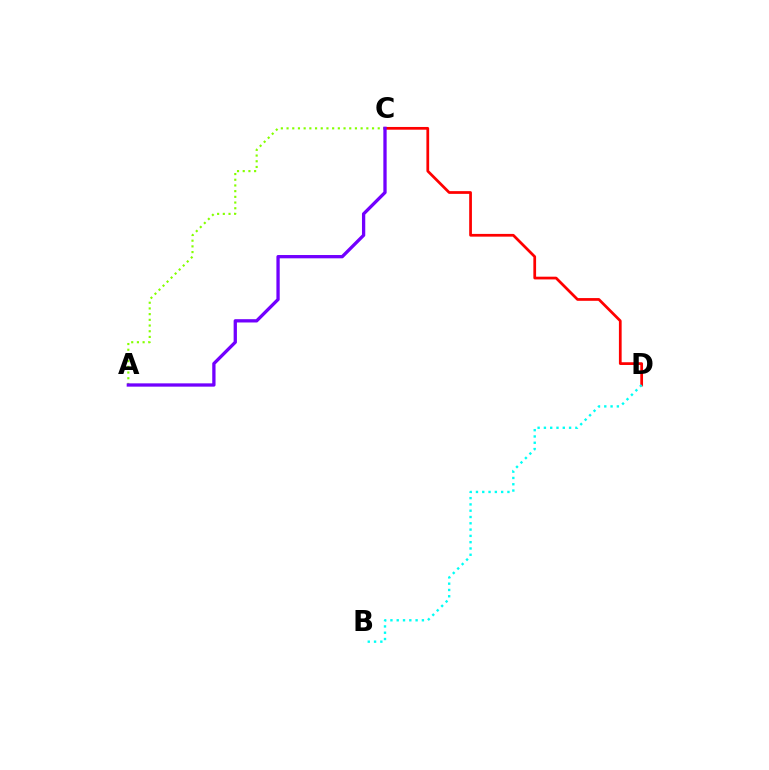{('A', 'C'): [{'color': '#84ff00', 'line_style': 'dotted', 'thickness': 1.55}, {'color': '#7200ff', 'line_style': 'solid', 'thickness': 2.37}], ('C', 'D'): [{'color': '#ff0000', 'line_style': 'solid', 'thickness': 1.97}], ('B', 'D'): [{'color': '#00fff6', 'line_style': 'dotted', 'thickness': 1.71}]}